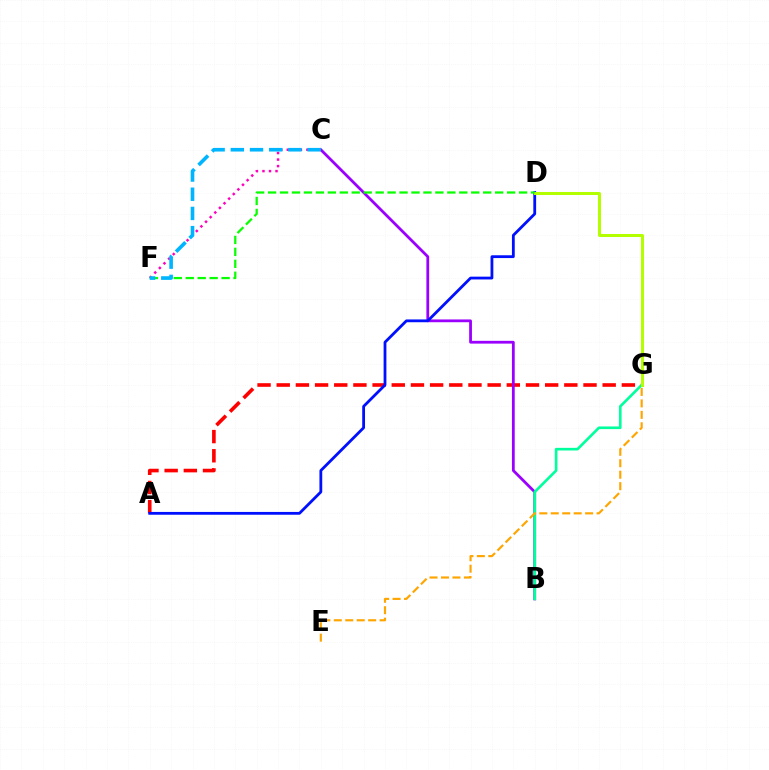{('A', 'G'): [{'color': '#ff0000', 'line_style': 'dashed', 'thickness': 2.6}], ('B', 'C'): [{'color': '#9b00ff', 'line_style': 'solid', 'thickness': 2.0}], ('B', 'G'): [{'color': '#00ff9d', 'line_style': 'solid', 'thickness': 1.9}], ('C', 'F'): [{'color': '#ff00bd', 'line_style': 'dotted', 'thickness': 1.78}, {'color': '#00b5ff', 'line_style': 'dashed', 'thickness': 2.61}], ('A', 'D'): [{'color': '#0010ff', 'line_style': 'solid', 'thickness': 2.01}], ('E', 'G'): [{'color': '#ffa500', 'line_style': 'dashed', 'thickness': 1.56}], ('D', 'G'): [{'color': '#b3ff00', 'line_style': 'solid', 'thickness': 2.17}], ('D', 'F'): [{'color': '#08ff00', 'line_style': 'dashed', 'thickness': 1.62}]}